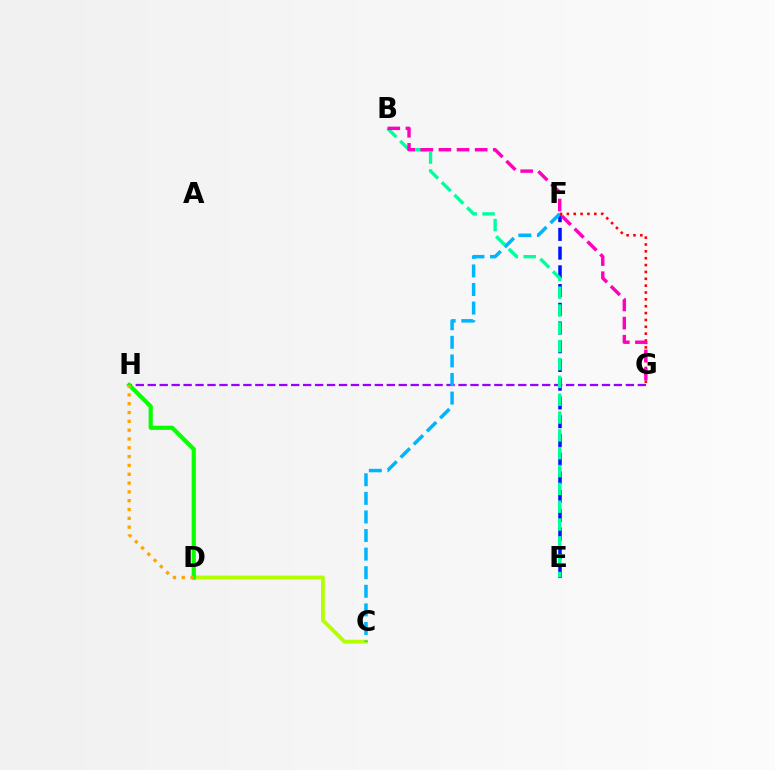{('E', 'F'): [{'color': '#0010ff', 'line_style': 'dashed', 'thickness': 2.54}], ('G', 'H'): [{'color': '#9b00ff', 'line_style': 'dashed', 'thickness': 1.62}], ('C', 'D'): [{'color': '#b3ff00', 'line_style': 'solid', 'thickness': 2.75}], ('C', 'F'): [{'color': '#00b5ff', 'line_style': 'dashed', 'thickness': 2.52}], ('D', 'H'): [{'color': '#08ff00', 'line_style': 'solid', 'thickness': 2.99}, {'color': '#ffa500', 'line_style': 'dotted', 'thickness': 2.39}], ('B', 'E'): [{'color': '#00ff9d', 'line_style': 'dashed', 'thickness': 2.42}], ('F', 'G'): [{'color': '#ff0000', 'line_style': 'dotted', 'thickness': 1.86}], ('B', 'G'): [{'color': '#ff00bd', 'line_style': 'dashed', 'thickness': 2.46}]}